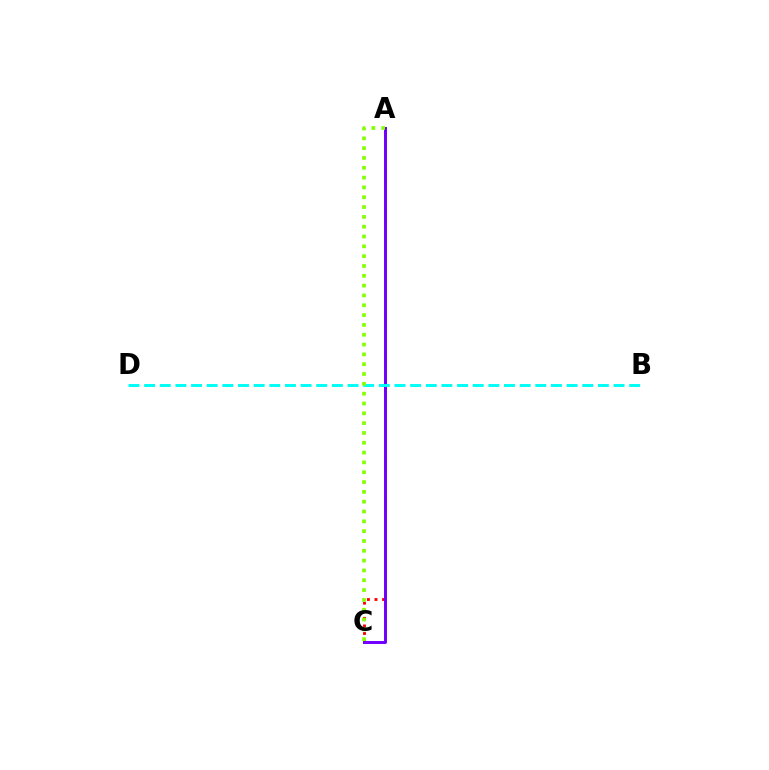{('A', 'C'): [{'color': '#ff0000', 'line_style': 'dotted', 'thickness': 2.06}, {'color': '#7200ff', 'line_style': 'solid', 'thickness': 2.14}, {'color': '#84ff00', 'line_style': 'dotted', 'thickness': 2.67}], ('B', 'D'): [{'color': '#00fff6', 'line_style': 'dashed', 'thickness': 2.13}]}